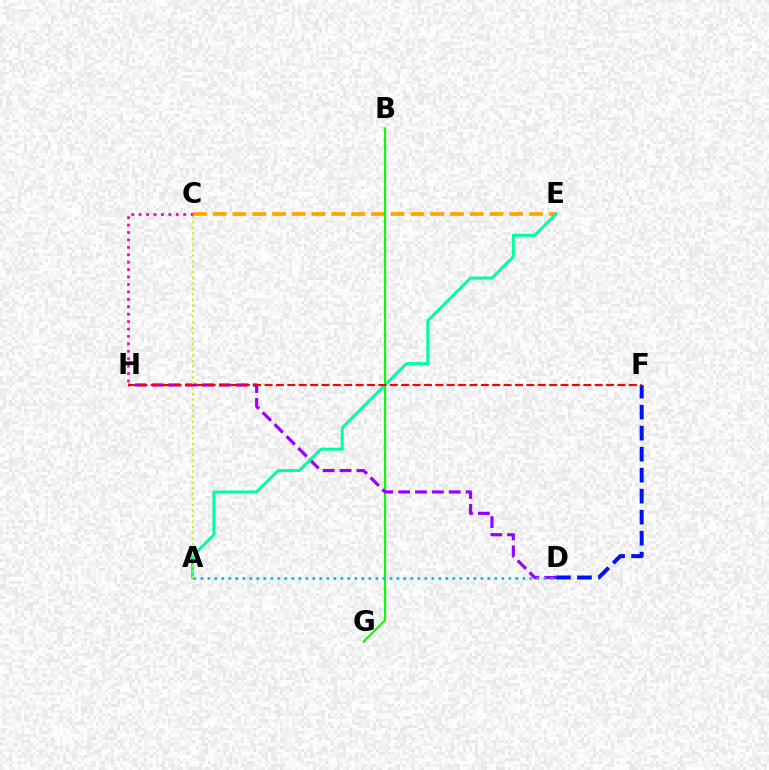{('C', 'E'): [{'color': '#ffa500', 'line_style': 'dashed', 'thickness': 2.69}], ('D', 'F'): [{'color': '#0010ff', 'line_style': 'dashed', 'thickness': 2.85}], ('B', 'G'): [{'color': '#08ff00', 'line_style': 'solid', 'thickness': 1.55}], ('D', 'H'): [{'color': '#9b00ff', 'line_style': 'dashed', 'thickness': 2.29}], ('A', 'D'): [{'color': '#00b5ff', 'line_style': 'dotted', 'thickness': 1.9}], ('C', 'H'): [{'color': '#ff00bd', 'line_style': 'dotted', 'thickness': 2.02}], ('A', 'E'): [{'color': '#00ff9d', 'line_style': 'solid', 'thickness': 2.15}], ('A', 'C'): [{'color': '#b3ff00', 'line_style': 'dotted', 'thickness': 1.51}], ('F', 'H'): [{'color': '#ff0000', 'line_style': 'dashed', 'thickness': 1.55}]}